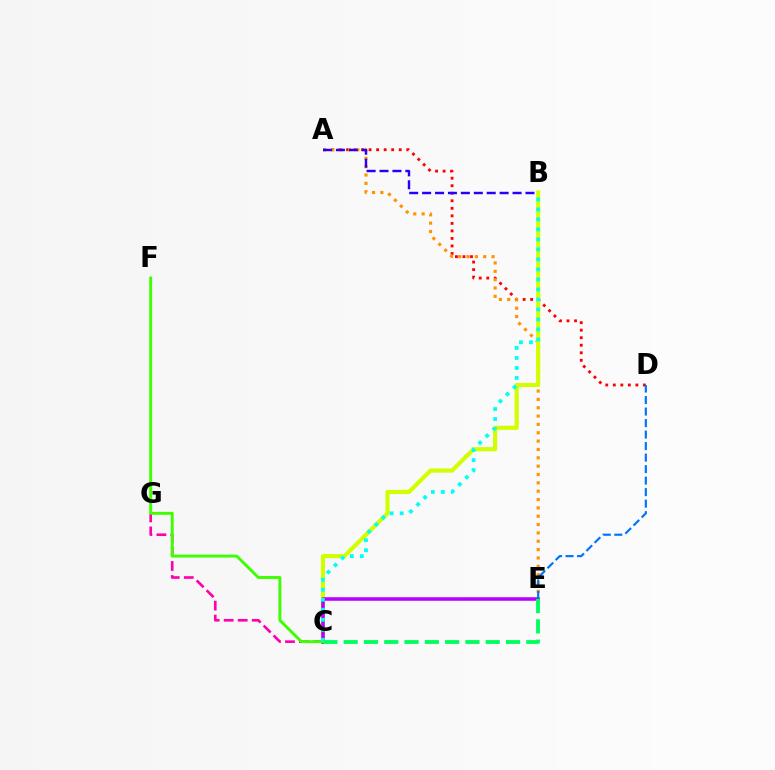{('A', 'D'): [{'color': '#ff0000', 'line_style': 'dotted', 'thickness': 2.05}], ('C', 'G'): [{'color': '#ff00ac', 'line_style': 'dashed', 'thickness': 1.91}], ('A', 'E'): [{'color': '#ff9400', 'line_style': 'dotted', 'thickness': 2.27}], ('A', 'B'): [{'color': '#2500ff', 'line_style': 'dashed', 'thickness': 1.75}], ('B', 'C'): [{'color': '#d1ff00', 'line_style': 'solid', 'thickness': 2.98}, {'color': '#00fff6', 'line_style': 'dotted', 'thickness': 2.72}], ('C', 'E'): [{'color': '#b900ff', 'line_style': 'solid', 'thickness': 2.56}, {'color': '#00ff5c', 'line_style': 'dashed', 'thickness': 2.76}], ('D', 'E'): [{'color': '#0074ff', 'line_style': 'dashed', 'thickness': 1.56}], ('C', 'F'): [{'color': '#3dff00', 'line_style': 'solid', 'thickness': 2.1}]}